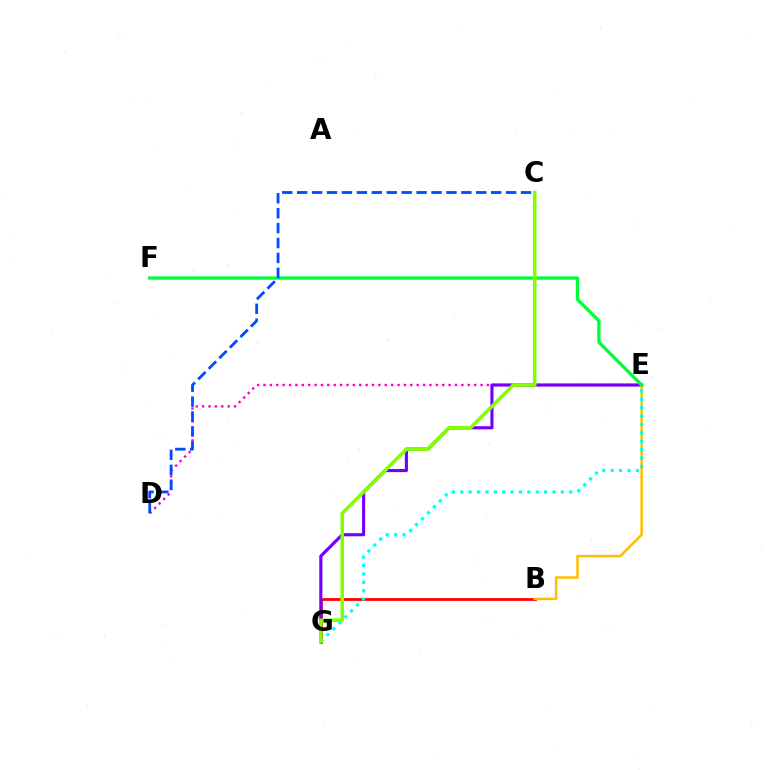{('D', 'E'): [{'color': '#ff00cf', 'line_style': 'dotted', 'thickness': 1.73}], ('B', 'G'): [{'color': '#ff0000', 'line_style': 'solid', 'thickness': 2.0}], ('E', 'G'): [{'color': '#7200ff', 'line_style': 'solid', 'thickness': 2.26}, {'color': '#00fff6', 'line_style': 'dotted', 'thickness': 2.28}], ('B', 'E'): [{'color': '#ffbd00', 'line_style': 'solid', 'thickness': 1.8}], ('E', 'F'): [{'color': '#00ff39', 'line_style': 'solid', 'thickness': 2.39}], ('C', 'G'): [{'color': '#84ff00', 'line_style': 'solid', 'thickness': 2.56}], ('C', 'D'): [{'color': '#004bff', 'line_style': 'dashed', 'thickness': 2.03}]}